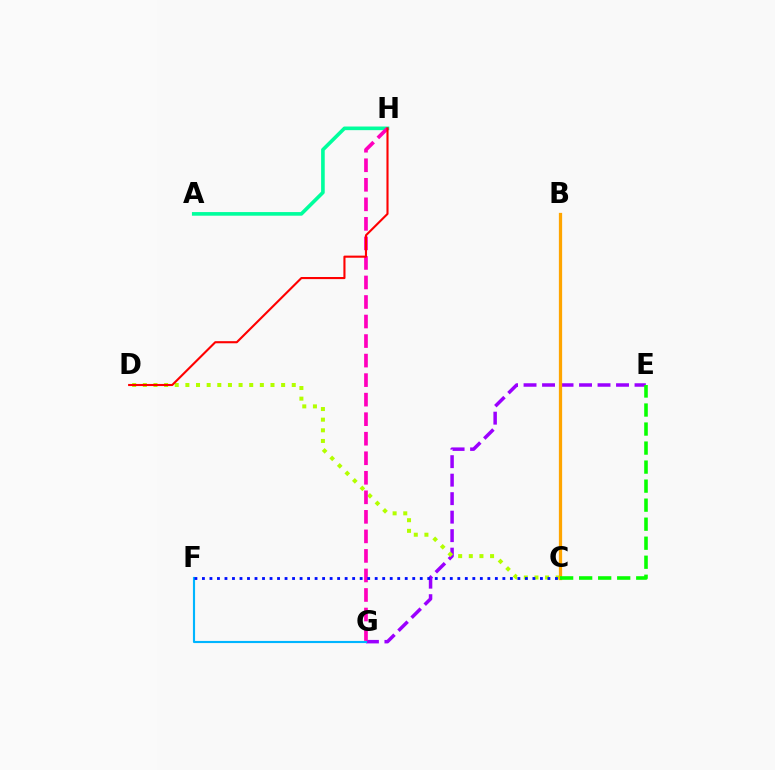{('A', 'H'): [{'color': '#00ff9d', 'line_style': 'solid', 'thickness': 2.61}], ('E', 'G'): [{'color': '#9b00ff', 'line_style': 'dashed', 'thickness': 2.51}], ('C', 'D'): [{'color': '#b3ff00', 'line_style': 'dotted', 'thickness': 2.89}], ('F', 'G'): [{'color': '#00b5ff', 'line_style': 'solid', 'thickness': 1.54}], ('B', 'C'): [{'color': '#ffa500', 'line_style': 'solid', 'thickness': 2.34}], ('G', 'H'): [{'color': '#ff00bd', 'line_style': 'dashed', 'thickness': 2.65}], ('D', 'H'): [{'color': '#ff0000', 'line_style': 'solid', 'thickness': 1.52}], ('C', 'E'): [{'color': '#08ff00', 'line_style': 'dashed', 'thickness': 2.58}], ('C', 'F'): [{'color': '#0010ff', 'line_style': 'dotted', 'thickness': 2.04}]}